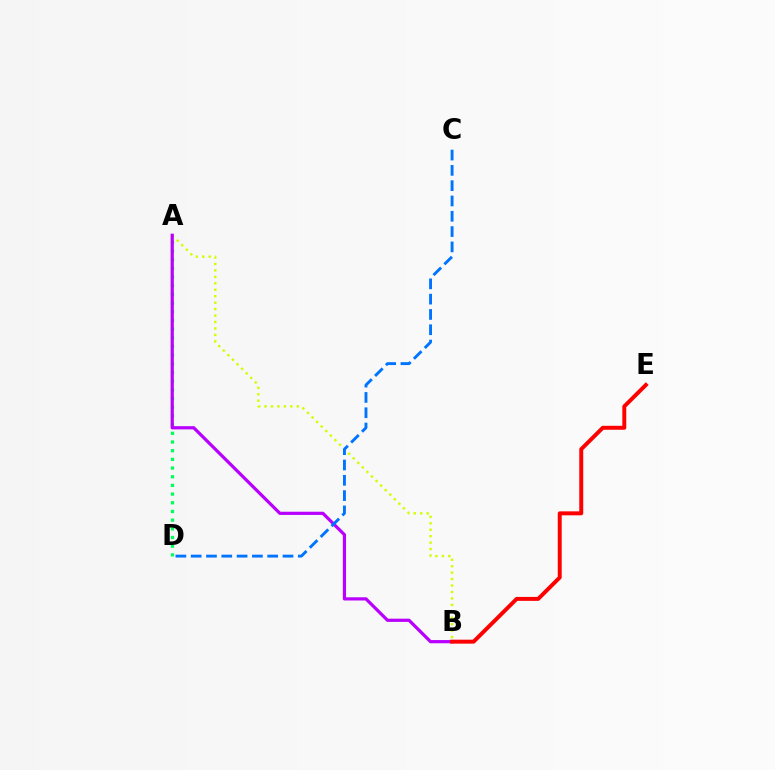{('A', 'D'): [{'color': '#00ff5c', 'line_style': 'dotted', 'thickness': 2.36}], ('A', 'B'): [{'color': '#d1ff00', 'line_style': 'dotted', 'thickness': 1.75}, {'color': '#b900ff', 'line_style': 'solid', 'thickness': 2.31}], ('C', 'D'): [{'color': '#0074ff', 'line_style': 'dashed', 'thickness': 2.08}], ('B', 'E'): [{'color': '#ff0000', 'line_style': 'solid', 'thickness': 2.85}]}